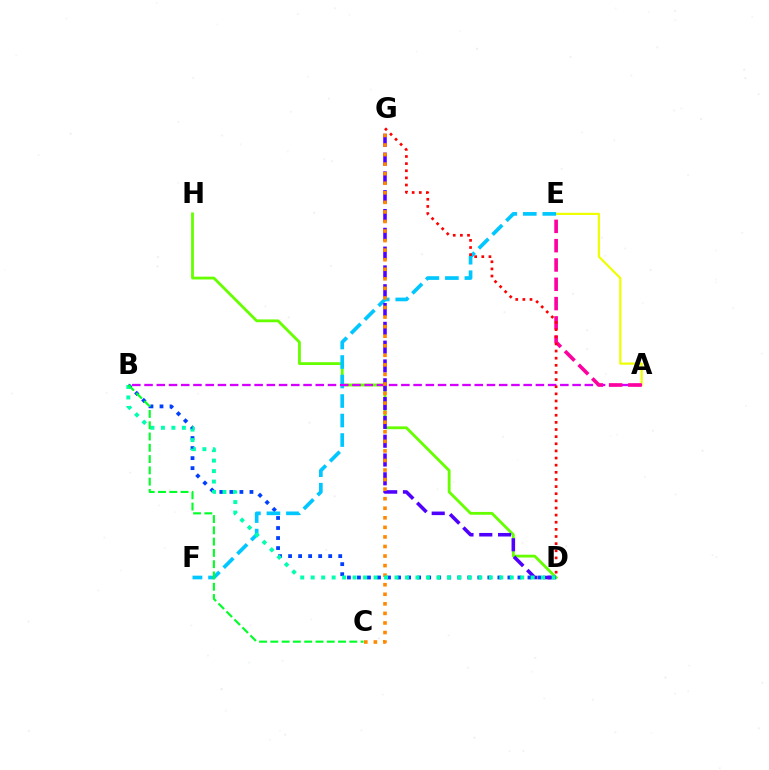{('A', 'E'): [{'color': '#eeff00', 'line_style': 'solid', 'thickness': 1.58}, {'color': '#ff00a0', 'line_style': 'dashed', 'thickness': 2.62}], ('B', 'D'): [{'color': '#003fff', 'line_style': 'dotted', 'thickness': 2.73}, {'color': '#00ffaf', 'line_style': 'dotted', 'thickness': 2.85}], ('D', 'H'): [{'color': '#66ff00', 'line_style': 'solid', 'thickness': 2.02}], ('E', 'F'): [{'color': '#00c7ff', 'line_style': 'dashed', 'thickness': 2.65}], ('D', 'G'): [{'color': '#4f00ff', 'line_style': 'dashed', 'thickness': 2.55}, {'color': '#ff0000', 'line_style': 'dotted', 'thickness': 1.94}], ('A', 'B'): [{'color': '#d600ff', 'line_style': 'dashed', 'thickness': 1.66}], ('C', 'G'): [{'color': '#ff8800', 'line_style': 'dotted', 'thickness': 2.6}], ('B', 'C'): [{'color': '#00ff27', 'line_style': 'dashed', 'thickness': 1.53}]}